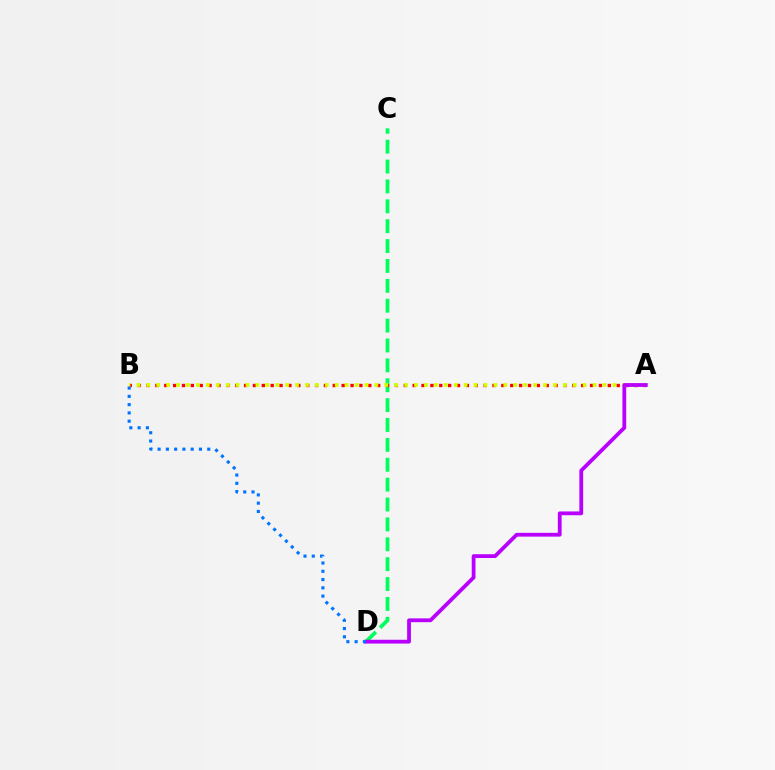{('C', 'D'): [{'color': '#00ff5c', 'line_style': 'dashed', 'thickness': 2.7}], ('A', 'B'): [{'color': '#ff0000', 'line_style': 'dotted', 'thickness': 2.41}, {'color': '#d1ff00', 'line_style': 'dotted', 'thickness': 2.69}], ('A', 'D'): [{'color': '#b900ff', 'line_style': 'solid', 'thickness': 2.73}], ('B', 'D'): [{'color': '#0074ff', 'line_style': 'dotted', 'thickness': 2.25}]}